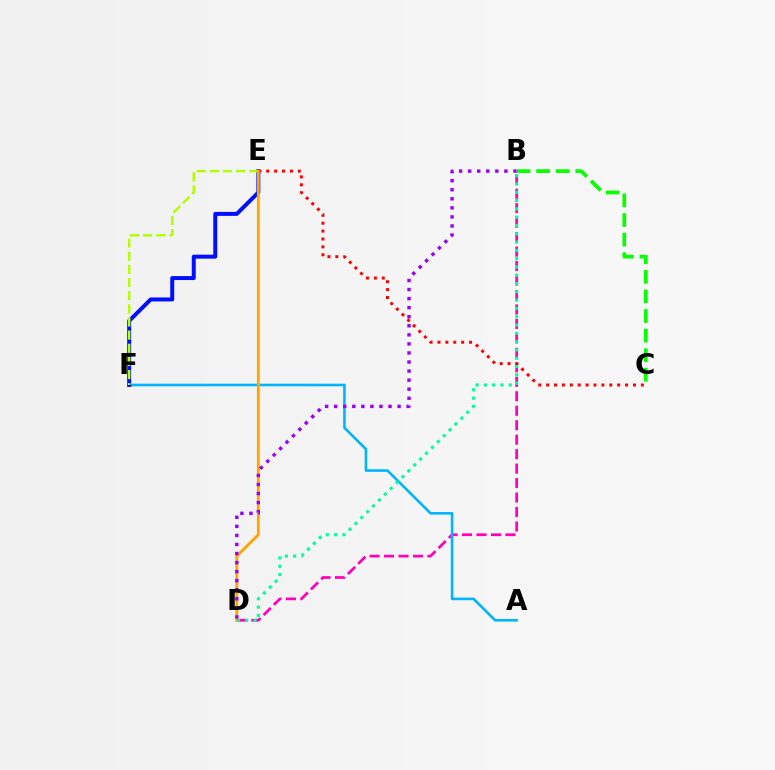{('B', 'D'): [{'color': '#ff00bd', 'line_style': 'dashed', 'thickness': 1.97}, {'color': '#00ff9d', 'line_style': 'dotted', 'thickness': 2.25}, {'color': '#9b00ff', 'line_style': 'dotted', 'thickness': 2.46}], ('A', 'F'): [{'color': '#00b5ff', 'line_style': 'solid', 'thickness': 1.88}], ('E', 'F'): [{'color': '#0010ff', 'line_style': 'solid', 'thickness': 2.87}, {'color': '#b3ff00', 'line_style': 'dashed', 'thickness': 1.79}], ('C', 'E'): [{'color': '#ff0000', 'line_style': 'dotted', 'thickness': 2.14}], ('B', 'C'): [{'color': '#08ff00', 'line_style': 'dashed', 'thickness': 2.66}], ('D', 'E'): [{'color': '#ffa500', 'line_style': 'solid', 'thickness': 2.06}]}